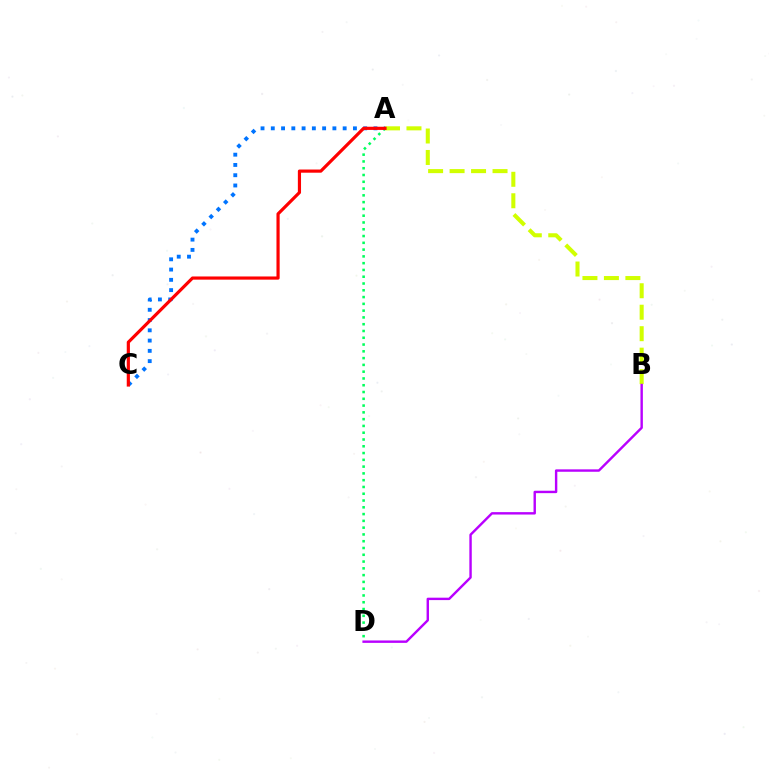{('A', 'B'): [{'color': '#d1ff00', 'line_style': 'dashed', 'thickness': 2.92}], ('A', 'C'): [{'color': '#0074ff', 'line_style': 'dotted', 'thickness': 2.79}, {'color': '#ff0000', 'line_style': 'solid', 'thickness': 2.29}], ('A', 'D'): [{'color': '#00ff5c', 'line_style': 'dotted', 'thickness': 1.84}], ('B', 'D'): [{'color': '#b900ff', 'line_style': 'solid', 'thickness': 1.74}]}